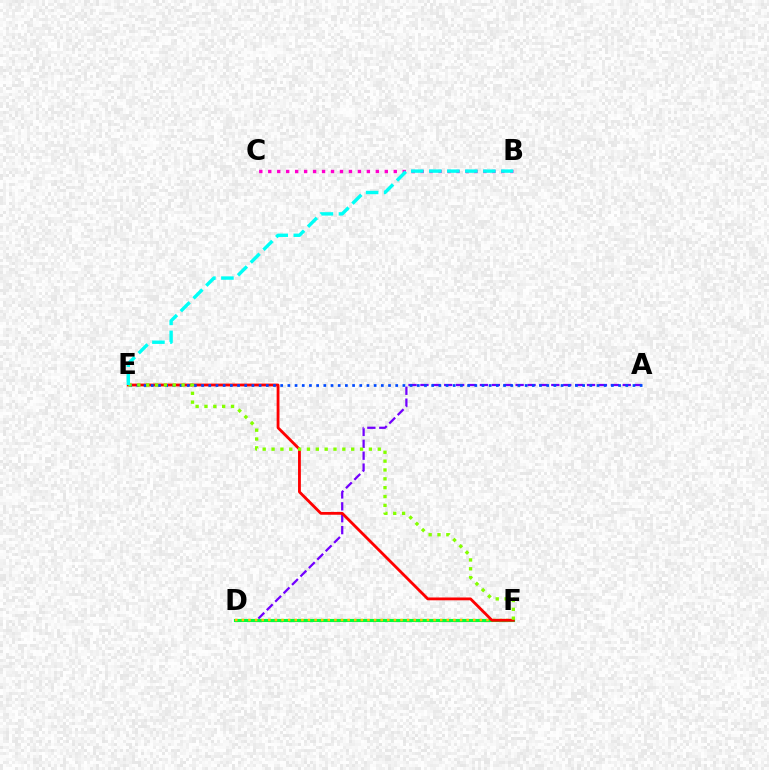{('A', 'D'): [{'color': '#7200ff', 'line_style': 'dashed', 'thickness': 1.62}], ('D', 'F'): [{'color': '#00ff39', 'line_style': 'solid', 'thickness': 2.26}, {'color': '#ffbd00', 'line_style': 'dotted', 'thickness': 1.8}], ('E', 'F'): [{'color': '#ff0000', 'line_style': 'solid', 'thickness': 2.03}, {'color': '#84ff00', 'line_style': 'dotted', 'thickness': 2.4}], ('B', 'C'): [{'color': '#ff00cf', 'line_style': 'dotted', 'thickness': 2.44}], ('A', 'E'): [{'color': '#004bff', 'line_style': 'dotted', 'thickness': 1.95}], ('B', 'E'): [{'color': '#00fff6', 'line_style': 'dashed', 'thickness': 2.45}]}